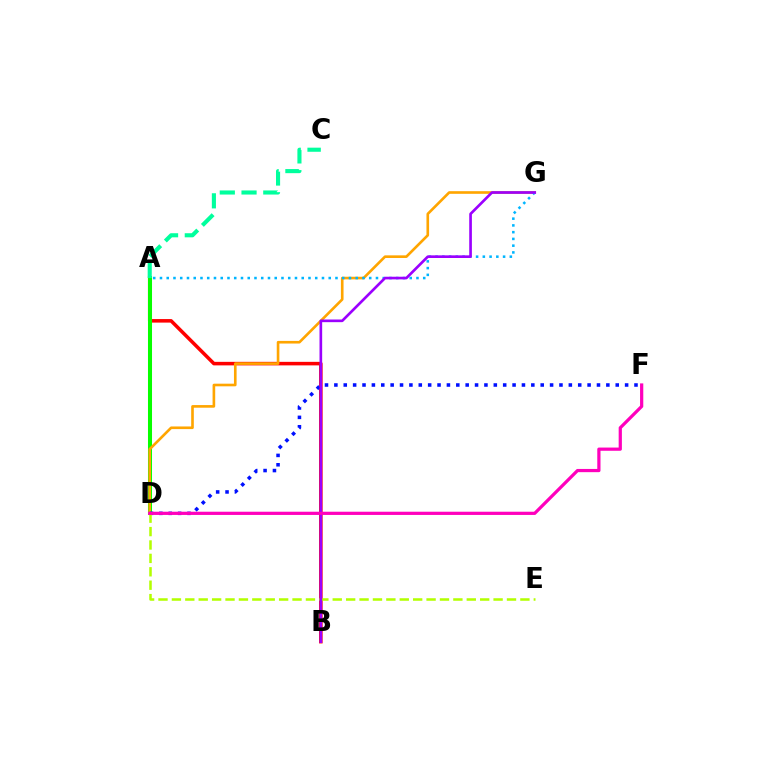{('A', 'B'): [{'color': '#ff0000', 'line_style': 'solid', 'thickness': 2.55}], ('A', 'D'): [{'color': '#08ff00', 'line_style': 'solid', 'thickness': 2.91}], ('D', 'G'): [{'color': '#ffa500', 'line_style': 'solid', 'thickness': 1.9}], ('A', 'G'): [{'color': '#00b5ff', 'line_style': 'dotted', 'thickness': 1.83}], ('D', 'F'): [{'color': '#0010ff', 'line_style': 'dotted', 'thickness': 2.55}, {'color': '#ff00bd', 'line_style': 'solid', 'thickness': 2.32}], ('D', 'E'): [{'color': '#b3ff00', 'line_style': 'dashed', 'thickness': 1.82}], ('A', 'C'): [{'color': '#00ff9d', 'line_style': 'dashed', 'thickness': 2.95}], ('B', 'G'): [{'color': '#9b00ff', 'line_style': 'solid', 'thickness': 1.92}]}